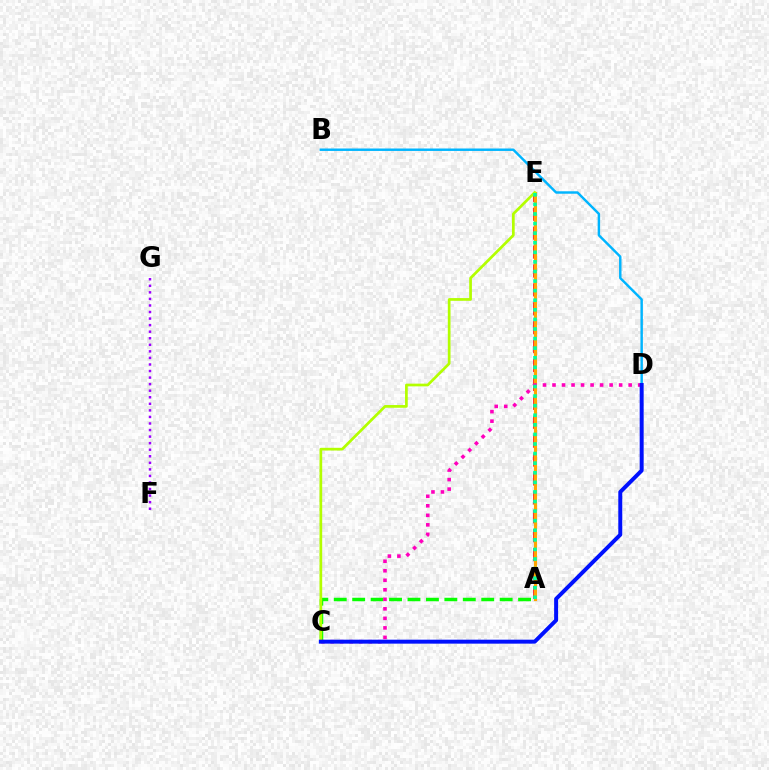{('B', 'D'): [{'color': '#00b5ff', 'line_style': 'solid', 'thickness': 1.76}], ('A', 'C'): [{'color': '#08ff00', 'line_style': 'dashed', 'thickness': 2.5}], ('F', 'G'): [{'color': '#9b00ff', 'line_style': 'dotted', 'thickness': 1.78}], ('A', 'E'): [{'color': '#ff0000', 'line_style': 'dashed', 'thickness': 2.57}, {'color': '#ffa500', 'line_style': 'solid', 'thickness': 2.25}, {'color': '#00ff9d', 'line_style': 'dotted', 'thickness': 2.6}], ('C', 'E'): [{'color': '#b3ff00', 'line_style': 'solid', 'thickness': 1.95}], ('C', 'D'): [{'color': '#ff00bd', 'line_style': 'dotted', 'thickness': 2.59}, {'color': '#0010ff', 'line_style': 'solid', 'thickness': 2.86}]}